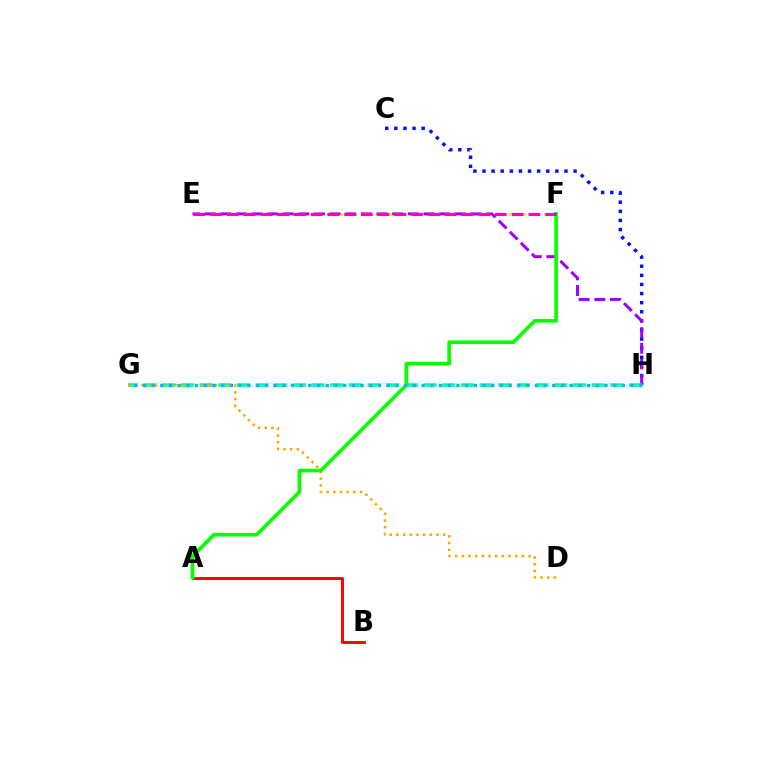{('A', 'B'): [{'color': '#ff0000', 'line_style': 'solid', 'thickness': 2.11}], ('C', 'H'): [{'color': '#0010ff', 'line_style': 'dotted', 'thickness': 2.47}], ('E', 'F'): [{'color': '#b3ff00', 'line_style': 'dotted', 'thickness': 1.91}, {'color': '#ff00bd', 'line_style': 'dashed', 'thickness': 2.28}], ('E', 'H'): [{'color': '#9b00ff', 'line_style': 'dashed', 'thickness': 2.12}], ('G', 'H'): [{'color': '#00ff9d', 'line_style': 'dashed', 'thickness': 2.54}, {'color': '#00b5ff', 'line_style': 'dotted', 'thickness': 2.37}], ('D', 'G'): [{'color': '#ffa500', 'line_style': 'dotted', 'thickness': 1.81}], ('A', 'F'): [{'color': '#08ff00', 'line_style': 'solid', 'thickness': 2.64}]}